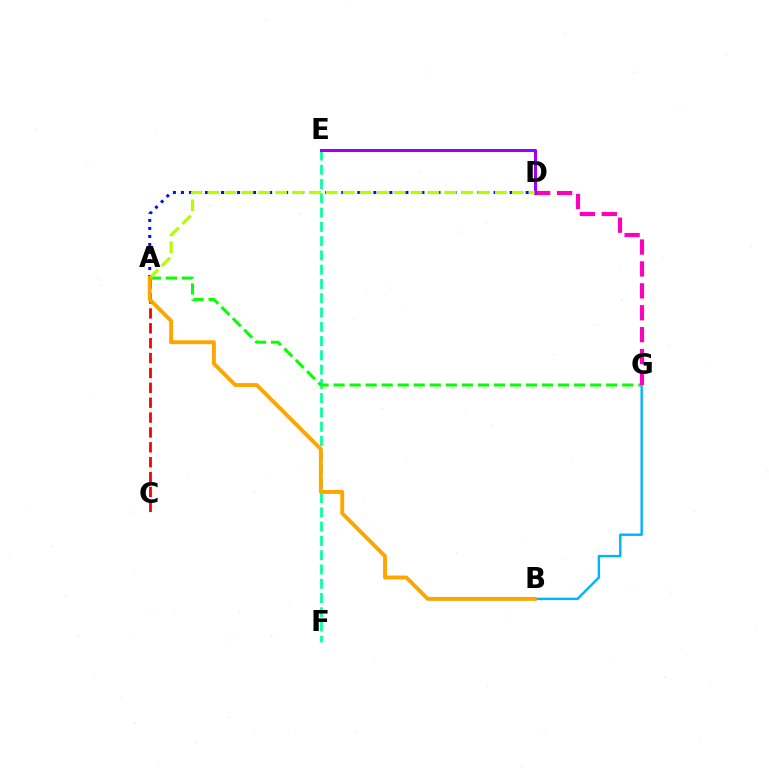{('A', 'C'): [{'color': '#ff0000', 'line_style': 'dashed', 'thickness': 2.02}], ('E', 'F'): [{'color': '#00ff9d', 'line_style': 'dashed', 'thickness': 1.94}], ('B', 'G'): [{'color': '#00b5ff', 'line_style': 'solid', 'thickness': 1.75}], ('A', 'D'): [{'color': '#0010ff', 'line_style': 'dotted', 'thickness': 2.18}, {'color': '#b3ff00', 'line_style': 'dashed', 'thickness': 2.3}], ('A', 'G'): [{'color': '#08ff00', 'line_style': 'dashed', 'thickness': 2.18}], ('D', 'G'): [{'color': '#ff00bd', 'line_style': 'dashed', 'thickness': 2.98}], ('D', 'E'): [{'color': '#9b00ff', 'line_style': 'solid', 'thickness': 2.19}], ('A', 'B'): [{'color': '#ffa500', 'line_style': 'solid', 'thickness': 2.81}]}